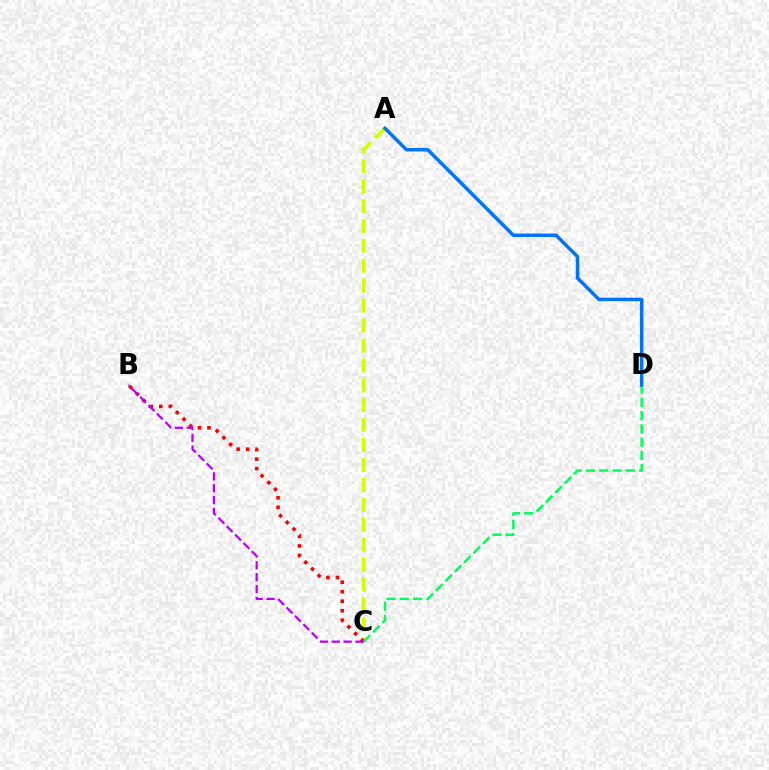{('A', 'C'): [{'color': '#d1ff00', 'line_style': 'dashed', 'thickness': 2.71}], ('B', 'C'): [{'color': '#ff0000', 'line_style': 'dotted', 'thickness': 2.58}, {'color': '#b900ff', 'line_style': 'dashed', 'thickness': 1.61}], ('C', 'D'): [{'color': '#00ff5c', 'line_style': 'dashed', 'thickness': 1.8}], ('A', 'D'): [{'color': '#0074ff', 'line_style': 'solid', 'thickness': 2.51}]}